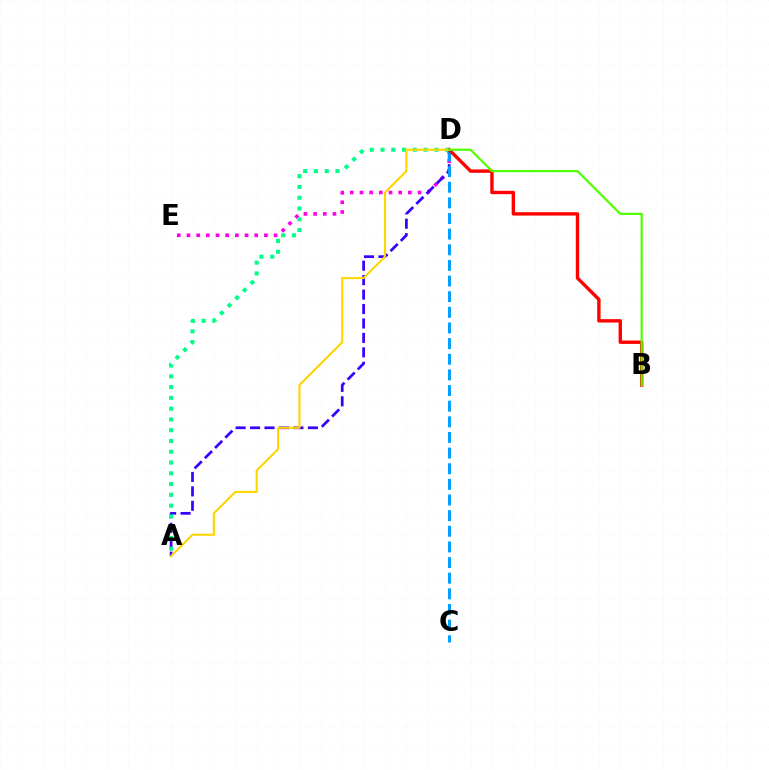{('D', 'E'): [{'color': '#ff00ed', 'line_style': 'dotted', 'thickness': 2.63}], ('A', 'D'): [{'color': '#3700ff', 'line_style': 'dashed', 'thickness': 1.96}, {'color': '#00ff86', 'line_style': 'dotted', 'thickness': 2.93}, {'color': '#ffd500', 'line_style': 'solid', 'thickness': 1.52}], ('C', 'D'): [{'color': '#009eff', 'line_style': 'dashed', 'thickness': 2.12}], ('B', 'D'): [{'color': '#ff0000', 'line_style': 'solid', 'thickness': 2.44}, {'color': '#4fff00', 'line_style': 'solid', 'thickness': 1.59}]}